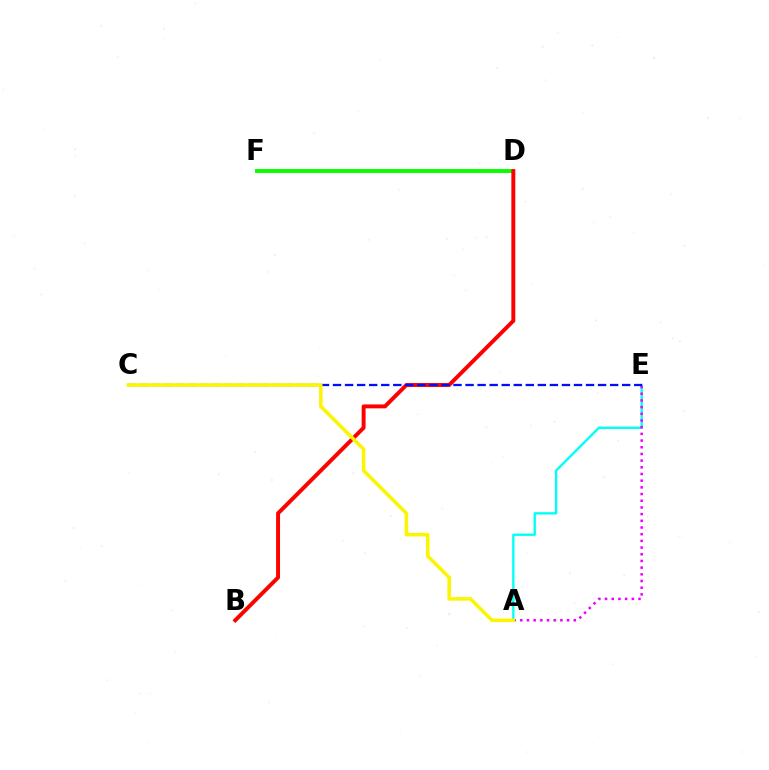{('A', 'E'): [{'color': '#00fff6', 'line_style': 'solid', 'thickness': 1.69}, {'color': '#ee00ff', 'line_style': 'dotted', 'thickness': 1.82}], ('D', 'F'): [{'color': '#08ff00', 'line_style': 'solid', 'thickness': 2.83}], ('B', 'D'): [{'color': '#ff0000', 'line_style': 'solid', 'thickness': 2.83}], ('C', 'E'): [{'color': '#0010ff', 'line_style': 'dashed', 'thickness': 1.64}], ('A', 'C'): [{'color': '#fcf500', 'line_style': 'solid', 'thickness': 2.56}]}